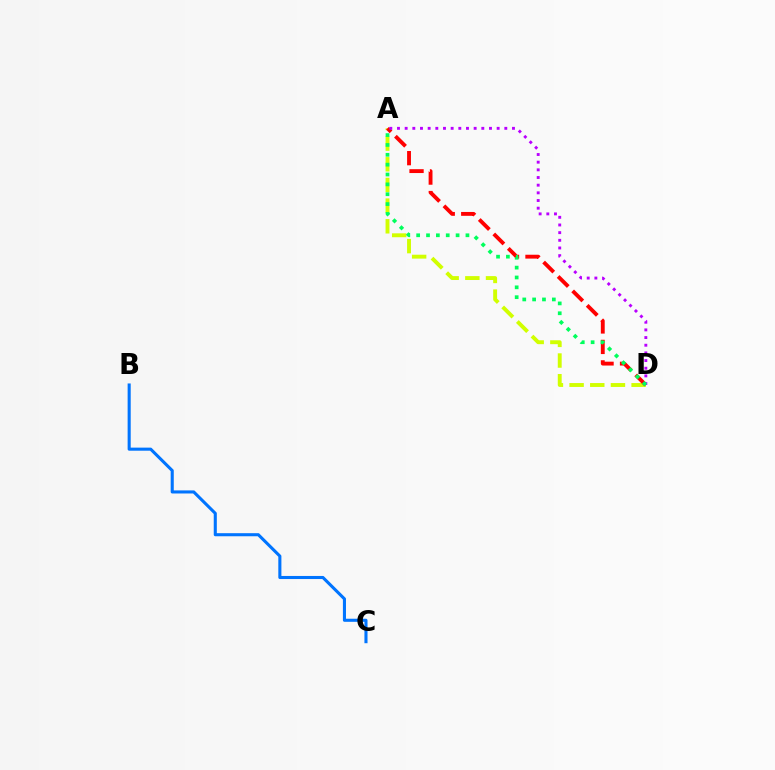{('A', 'D'): [{'color': '#d1ff00', 'line_style': 'dashed', 'thickness': 2.81}, {'color': '#ff0000', 'line_style': 'dashed', 'thickness': 2.78}, {'color': '#b900ff', 'line_style': 'dotted', 'thickness': 2.08}, {'color': '#00ff5c', 'line_style': 'dotted', 'thickness': 2.68}], ('B', 'C'): [{'color': '#0074ff', 'line_style': 'solid', 'thickness': 2.22}]}